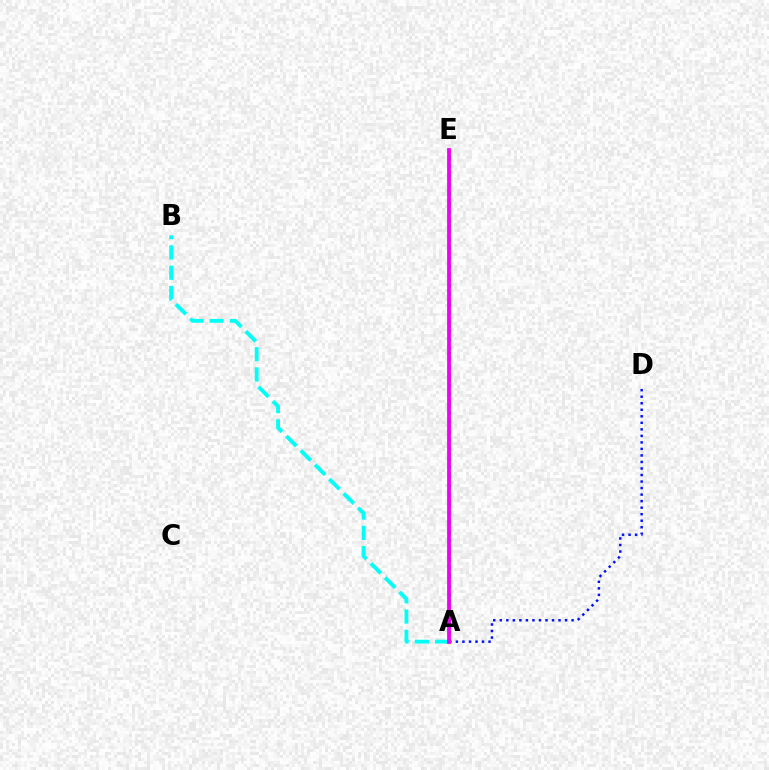{('A', 'B'): [{'color': '#00fff6', 'line_style': 'dashed', 'thickness': 2.75}], ('A', 'E'): [{'color': '#fcf500', 'line_style': 'solid', 'thickness': 2.49}, {'color': '#ff0000', 'line_style': 'dotted', 'thickness': 1.82}, {'color': '#08ff00', 'line_style': 'dotted', 'thickness': 2.48}, {'color': '#ee00ff', 'line_style': 'solid', 'thickness': 2.72}], ('A', 'D'): [{'color': '#0010ff', 'line_style': 'dotted', 'thickness': 1.77}]}